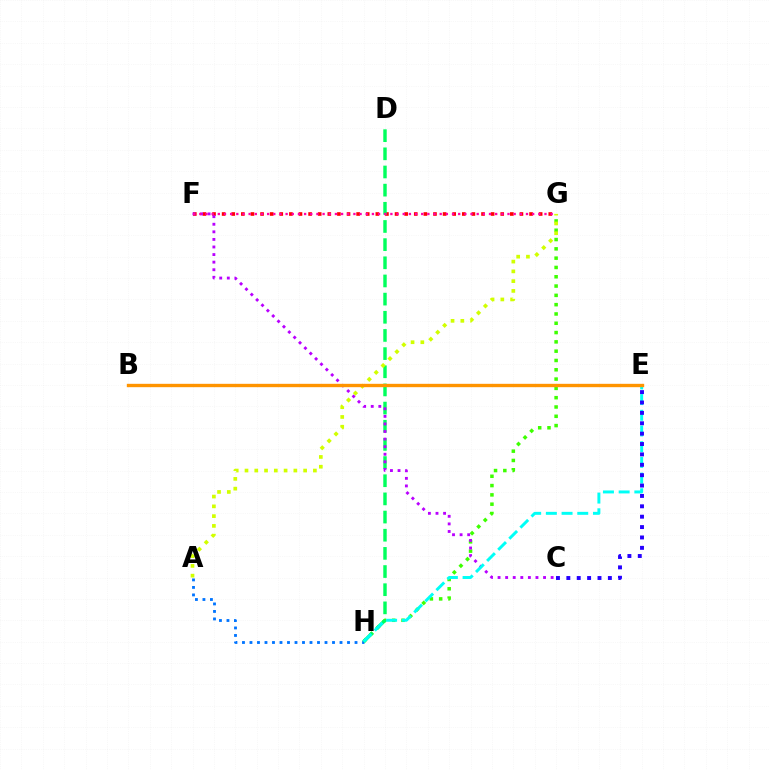{('A', 'H'): [{'color': '#0074ff', 'line_style': 'dotted', 'thickness': 2.04}], ('F', 'G'): [{'color': '#ff0000', 'line_style': 'dotted', 'thickness': 2.61}, {'color': '#ff00ac', 'line_style': 'dotted', 'thickness': 1.67}], ('G', 'H'): [{'color': '#3dff00', 'line_style': 'dotted', 'thickness': 2.53}], ('D', 'H'): [{'color': '#00ff5c', 'line_style': 'dashed', 'thickness': 2.47}], ('C', 'F'): [{'color': '#b900ff', 'line_style': 'dotted', 'thickness': 2.06}], ('A', 'G'): [{'color': '#d1ff00', 'line_style': 'dotted', 'thickness': 2.65}], ('E', 'H'): [{'color': '#00fff6', 'line_style': 'dashed', 'thickness': 2.13}], ('B', 'E'): [{'color': '#ff9400', 'line_style': 'solid', 'thickness': 2.42}], ('C', 'E'): [{'color': '#2500ff', 'line_style': 'dotted', 'thickness': 2.82}]}